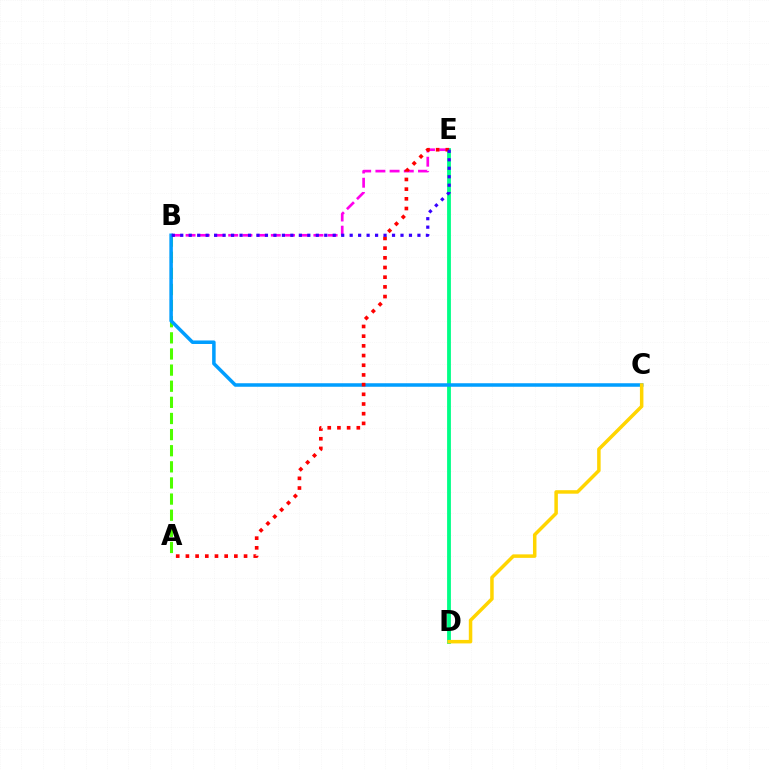{('B', 'E'): [{'color': '#ff00ed', 'line_style': 'dashed', 'thickness': 1.93}, {'color': '#3700ff', 'line_style': 'dotted', 'thickness': 2.3}], ('D', 'E'): [{'color': '#00ff86', 'line_style': 'solid', 'thickness': 2.74}], ('A', 'B'): [{'color': '#4fff00', 'line_style': 'dashed', 'thickness': 2.19}], ('B', 'C'): [{'color': '#009eff', 'line_style': 'solid', 'thickness': 2.53}], ('A', 'E'): [{'color': '#ff0000', 'line_style': 'dotted', 'thickness': 2.63}], ('C', 'D'): [{'color': '#ffd500', 'line_style': 'solid', 'thickness': 2.52}]}